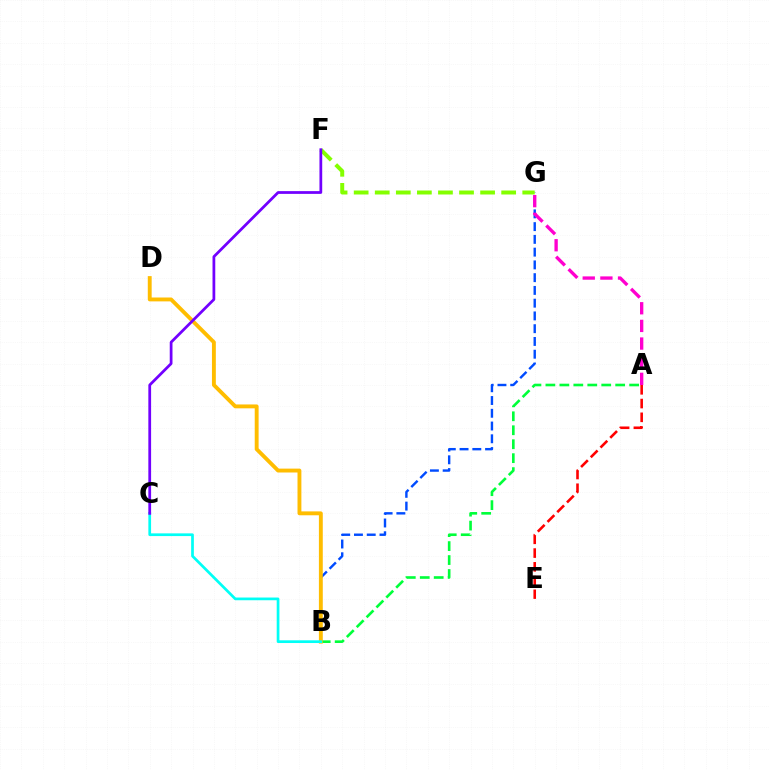{('B', 'G'): [{'color': '#004bff', 'line_style': 'dashed', 'thickness': 1.73}], ('A', 'B'): [{'color': '#00ff39', 'line_style': 'dashed', 'thickness': 1.9}], ('F', 'G'): [{'color': '#84ff00', 'line_style': 'dashed', 'thickness': 2.86}], ('A', 'E'): [{'color': '#ff0000', 'line_style': 'dashed', 'thickness': 1.87}], ('A', 'G'): [{'color': '#ff00cf', 'line_style': 'dashed', 'thickness': 2.4}], ('B', 'D'): [{'color': '#ffbd00', 'line_style': 'solid', 'thickness': 2.79}], ('B', 'C'): [{'color': '#00fff6', 'line_style': 'solid', 'thickness': 1.96}], ('C', 'F'): [{'color': '#7200ff', 'line_style': 'solid', 'thickness': 1.98}]}